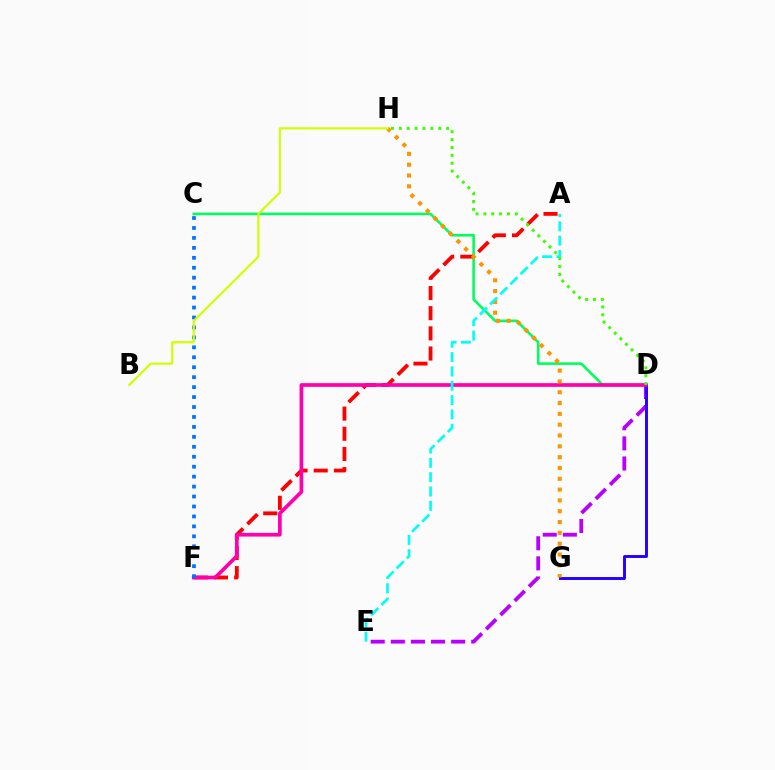{('C', 'D'): [{'color': '#00ff5c', 'line_style': 'solid', 'thickness': 1.86}], ('D', 'E'): [{'color': '#b900ff', 'line_style': 'dashed', 'thickness': 2.73}], ('A', 'F'): [{'color': '#ff0000', 'line_style': 'dashed', 'thickness': 2.74}], ('D', 'G'): [{'color': '#2500ff', 'line_style': 'solid', 'thickness': 2.1}], ('D', 'F'): [{'color': '#ff00ac', 'line_style': 'solid', 'thickness': 2.65}], ('G', 'H'): [{'color': '#ff9400', 'line_style': 'dotted', 'thickness': 2.94}], ('C', 'F'): [{'color': '#0074ff', 'line_style': 'dotted', 'thickness': 2.7}], ('A', 'E'): [{'color': '#00fff6', 'line_style': 'dashed', 'thickness': 1.95}], ('B', 'H'): [{'color': '#d1ff00', 'line_style': 'solid', 'thickness': 1.56}], ('D', 'H'): [{'color': '#3dff00', 'line_style': 'dotted', 'thickness': 2.14}]}